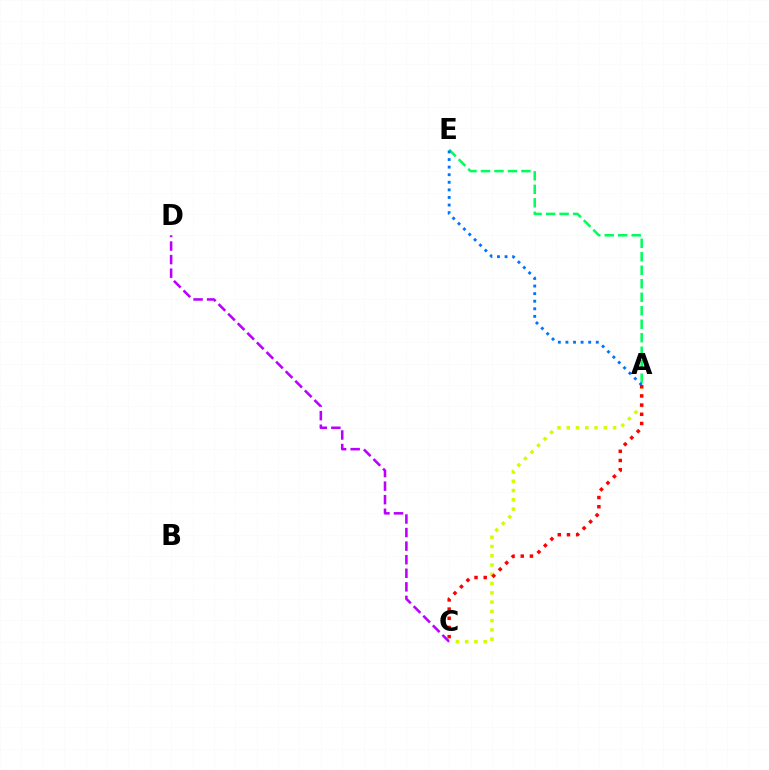{('C', 'D'): [{'color': '#b900ff', 'line_style': 'dashed', 'thickness': 1.84}], ('A', 'E'): [{'color': '#00ff5c', 'line_style': 'dashed', 'thickness': 1.83}, {'color': '#0074ff', 'line_style': 'dotted', 'thickness': 2.06}], ('A', 'C'): [{'color': '#d1ff00', 'line_style': 'dotted', 'thickness': 2.52}, {'color': '#ff0000', 'line_style': 'dotted', 'thickness': 2.49}]}